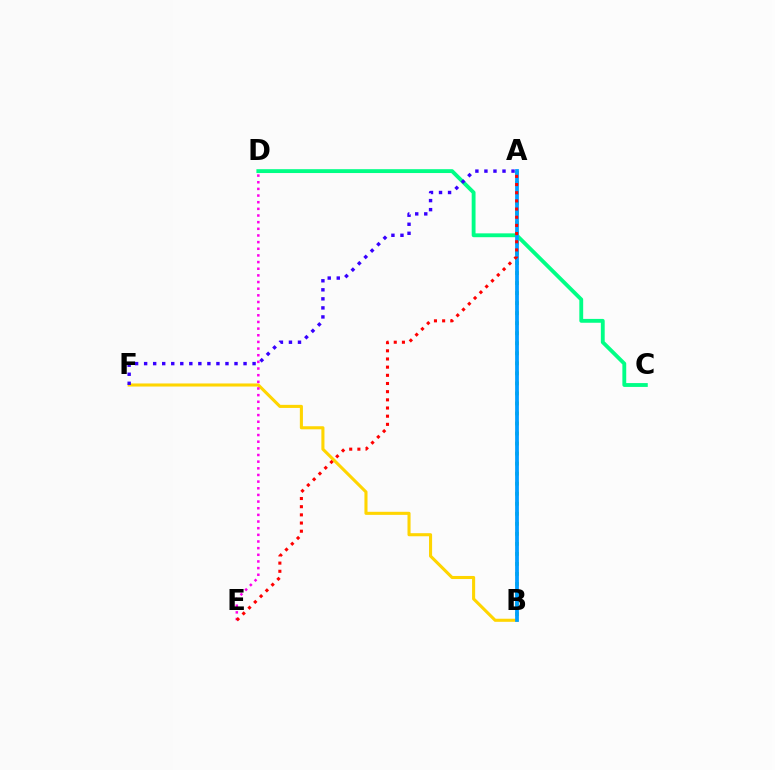{('B', 'F'): [{'color': '#ffd500', 'line_style': 'solid', 'thickness': 2.22}], ('C', 'D'): [{'color': '#00ff86', 'line_style': 'solid', 'thickness': 2.77}], ('A', 'B'): [{'color': '#4fff00', 'line_style': 'dotted', 'thickness': 2.72}, {'color': '#009eff', 'line_style': 'solid', 'thickness': 2.71}], ('D', 'E'): [{'color': '#ff00ed', 'line_style': 'dotted', 'thickness': 1.81}], ('A', 'F'): [{'color': '#3700ff', 'line_style': 'dotted', 'thickness': 2.46}], ('A', 'E'): [{'color': '#ff0000', 'line_style': 'dotted', 'thickness': 2.22}]}